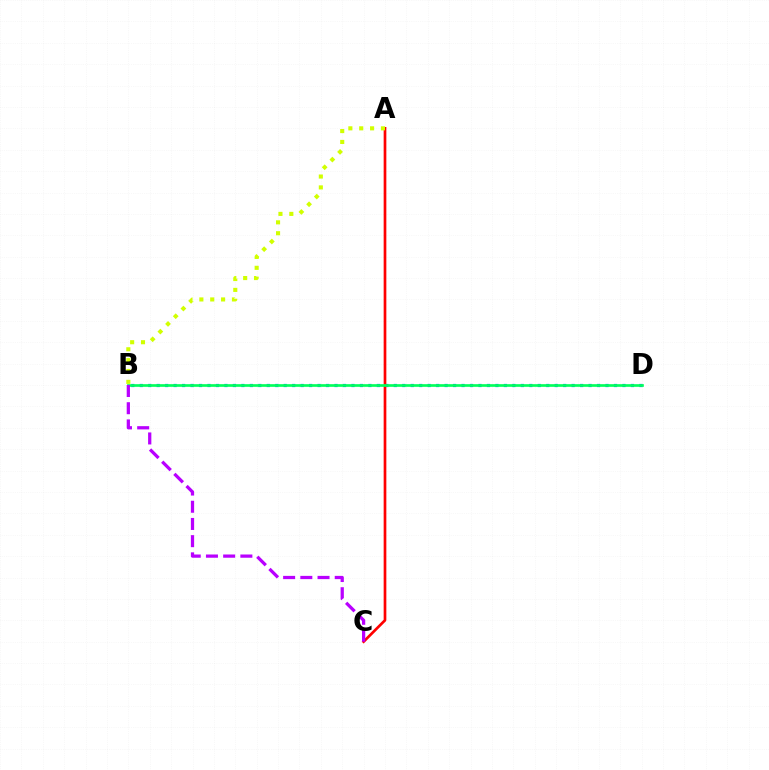{('B', 'D'): [{'color': '#0074ff', 'line_style': 'dotted', 'thickness': 2.3}, {'color': '#00ff5c', 'line_style': 'solid', 'thickness': 1.92}], ('A', 'C'): [{'color': '#ff0000', 'line_style': 'solid', 'thickness': 1.93}], ('A', 'B'): [{'color': '#d1ff00', 'line_style': 'dotted', 'thickness': 2.95}], ('B', 'C'): [{'color': '#b900ff', 'line_style': 'dashed', 'thickness': 2.34}]}